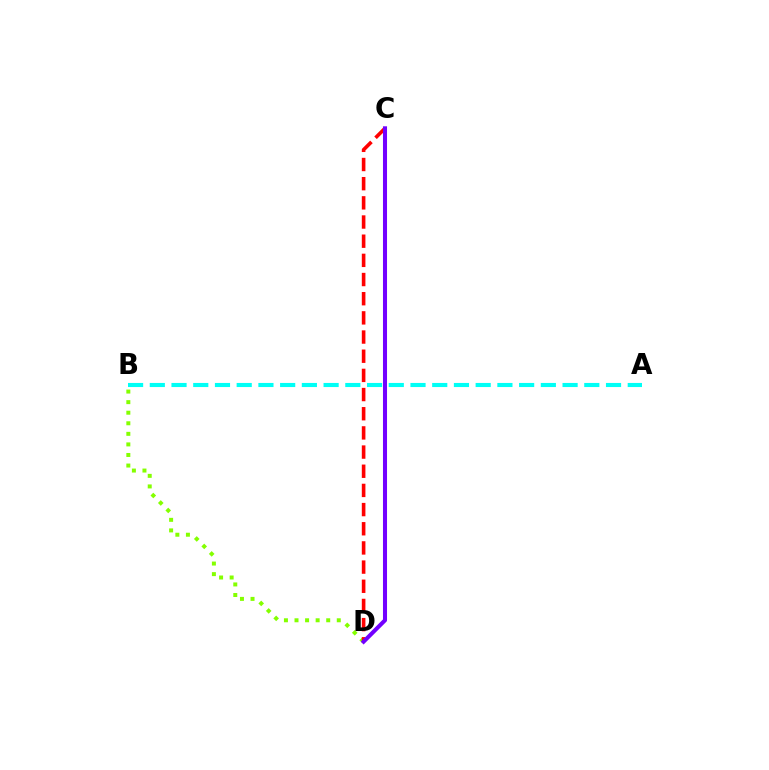{('B', 'D'): [{'color': '#84ff00', 'line_style': 'dotted', 'thickness': 2.87}], ('C', 'D'): [{'color': '#ff0000', 'line_style': 'dashed', 'thickness': 2.6}, {'color': '#7200ff', 'line_style': 'solid', 'thickness': 2.92}], ('A', 'B'): [{'color': '#00fff6', 'line_style': 'dashed', 'thickness': 2.95}]}